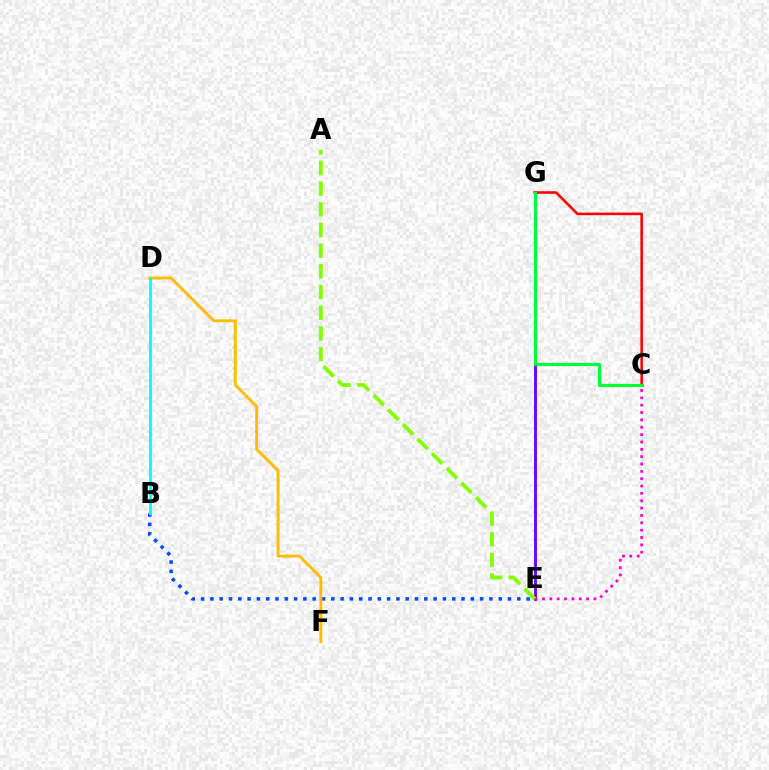{('E', 'G'): [{'color': '#7200ff', 'line_style': 'solid', 'thickness': 2.09}], ('B', 'E'): [{'color': '#004bff', 'line_style': 'dotted', 'thickness': 2.53}], ('C', 'G'): [{'color': '#ff0000', 'line_style': 'solid', 'thickness': 1.85}, {'color': '#00ff39', 'line_style': 'solid', 'thickness': 2.27}], ('C', 'E'): [{'color': '#ff00cf', 'line_style': 'dotted', 'thickness': 2.0}], ('A', 'E'): [{'color': '#84ff00', 'line_style': 'dashed', 'thickness': 2.81}], ('D', 'F'): [{'color': '#ffbd00', 'line_style': 'solid', 'thickness': 2.09}], ('B', 'D'): [{'color': '#00fff6', 'line_style': 'solid', 'thickness': 2.02}]}